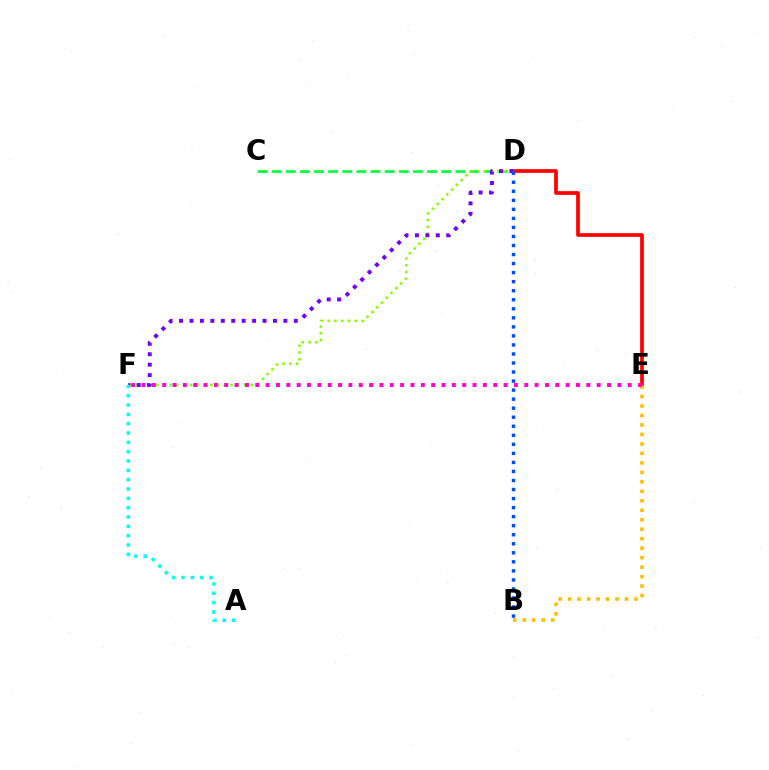{('C', 'D'): [{'color': '#00ff39', 'line_style': 'dashed', 'thickness': 1.92}], ('D', 'E'): [{'color': '#ff0000', 'line_style': 'solid', 'thickness': 2.67}], ('D', 'F'): [{'color': '#84ff00', 'line_style': 'dotted', 'thickness': 1.84}, {'color': '#7200ff', 'line_style': 'dotted', 'thickness': 2.84}], ('B', 'D'): [{'color': '#004bff', 'line_style': 'dotted', 'thickness': 2.46}], ('A', 'F'): [{'color': '#00fff6', 'line_style': 'dotted', 'thickness': 2.53}], ('B', 'E'): [{'color': '#ffbd00', 'line_style': 'dotted', 'thickness': 2.58}], ('E', 'F'): [{'color': '#ff00cf', 'line_style': 'dotted', 'thickness': 2.81}]}